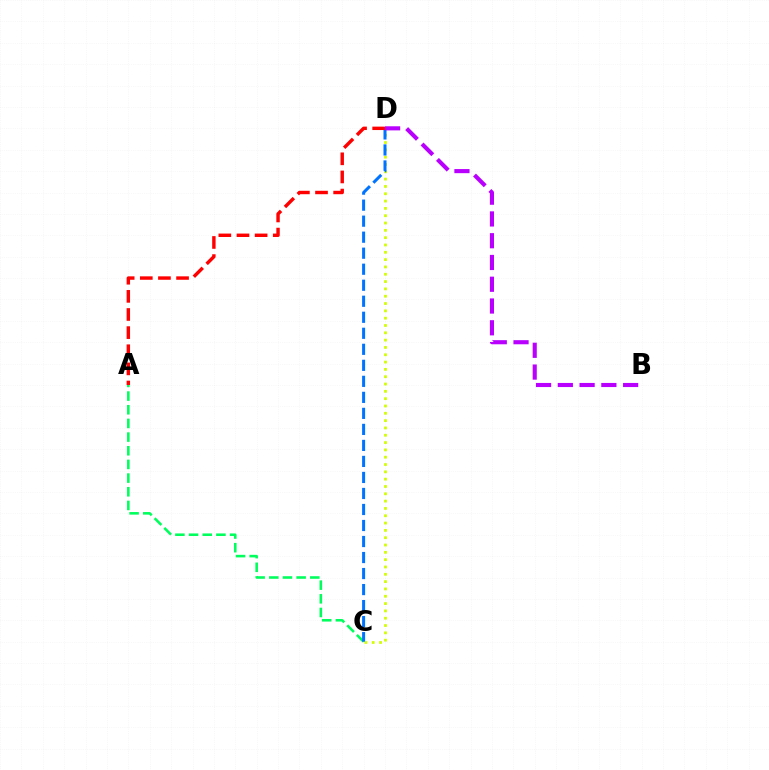{('A', 'C'): [{'color': '#00ff5c', 'line_style': 'dashed', 'thickness': 1.86}], ('C', 'D'): [{'color': '#d1ff00', 'line_style': 'dotted', 'thickness': 1.99}, {'color': '#0074ff', 'line_style': 'dashed', 'thickness': 2.18}], ('A', 'D'): [{'color': '#ff0000', 'line_style': 'dashed', 'thickness': 2.46}], ('B', 'D'): [{'color': '#b900ff', 'line_style': 'dashed', 'thickness': 2.96}]}